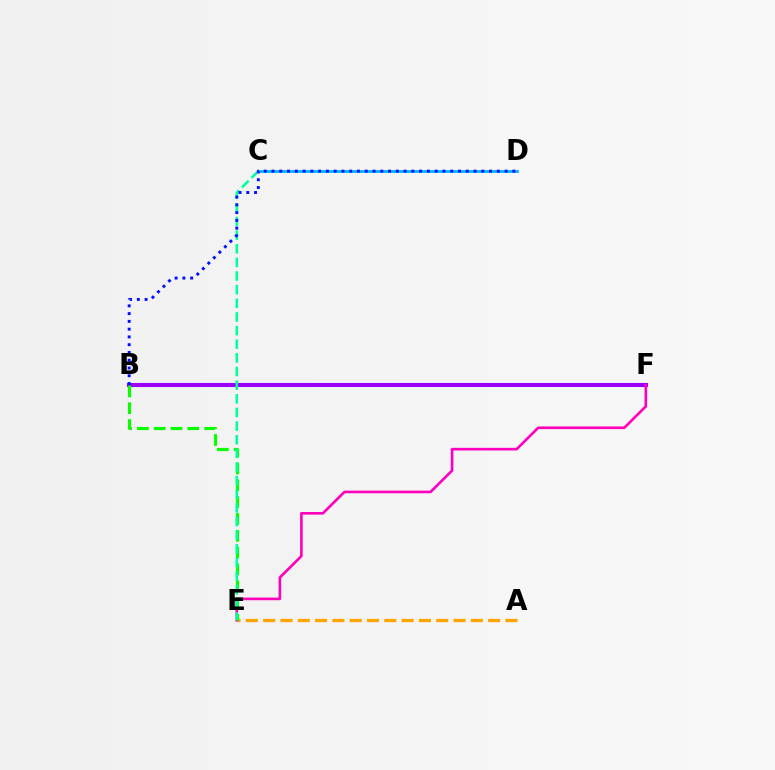{('B', 'F'): [{'color': '#ff0000', 'line_style': 'dotted', 'thickness': 1.64}, {'color': '#b3ff00', 'line_style': 'dotted', 'thickness': 1.51}, {'color': '#9b00ff', 'line_style': 'solid', 'thickness': 2.92}], ('C', 'D'): [{'color': '#00b5ff', 'line_style': 'solid', 'thickness': 2.02}], ('A', 'E'): [{'color': '#ffa500', 'line_style': 'dashed', 'thickness': 2.35}], ('E', 'F'): [{'color': '#ff00bd', 'line_style': 'solid', 'thickness': 1.9}], ('B', 'E'): [{'color': '#08ff00', 'line_style': 'dashed', 'thickness': 2.29}], ('C', 'E'): [{'color': '#00ff9d', 'line_style': 'dashed', 'thickness': 1.85}], ('B', 'D'): [{'color': '#0010ff', 'line_style': 'dotted', 'thickness': 2.11}]}